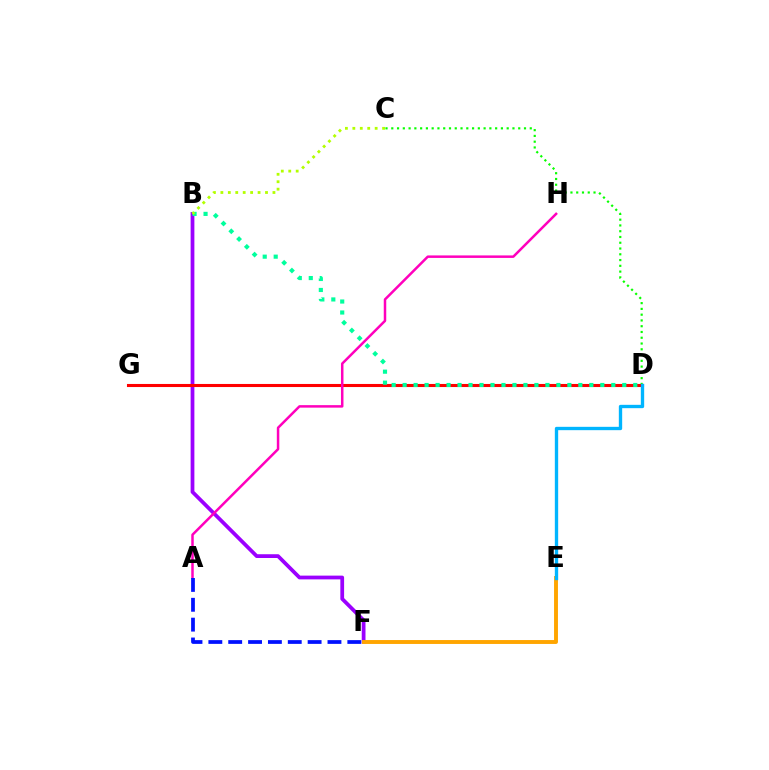{('B', 'F'): [{'color': '#9b00ff', 'line_style': 'solid', 'thickness': 2.71}], ('C', 'D'): [{'color': '#08ff00', 'line_style': 'dotted', 'thickness': 1.57}], ('D', 'G'): [{'color': '#ff0000', 'line_style': 'solid', 'thickness': 2.22}], ('E', 'F'): [{'color': '#ffa500', 'line_style': 'solid', 'thickness': 2.81}], ('A', 'H'): [{'color': '#ff00bd', 'line_style': 'solid', 'thickness': 1.8}], ('D', 'E'): [{'color': '#00b5ff', 'line_style': 'solid', 'thickness': 2.41}], ('A', 'F'): [{'color': '#0010ff', 'line_style': 'dashed', 'thickness': 2.7}], ('B', 'D'): [{'color': '#00ff9d', 'line_style': 'dotted', 'thickness': 2.98}], ('B', 'C'): [{'color': '#b3ff00', 'line_style': 'dotted', 'thickness': 2.02}]}